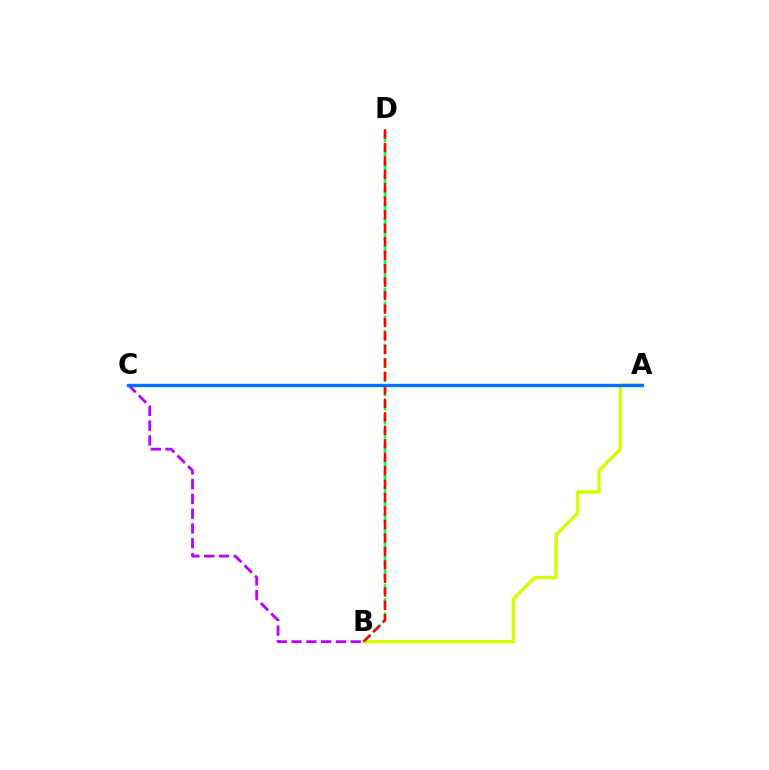{('B', 'D'): [{'color': '#00ff5c', 'line_style': 'dashed', 'thickness': 1.92}, {'color': '#ff0000', 'line_style': 'dashed', 'thickness': 1.83}], ('A', 'B'): [{'color': '#d1ff00', 'line_style': 'solid', 'thickness': 2.39}], ('B', 'C'): [{'color': '#b900ff', 'line_style': 'dashed', 'thickness': 2.01}], ('A', 'C'): [{'color': '#0074ff', 'line_style': 'solid', 'thickness': 2.38}]}